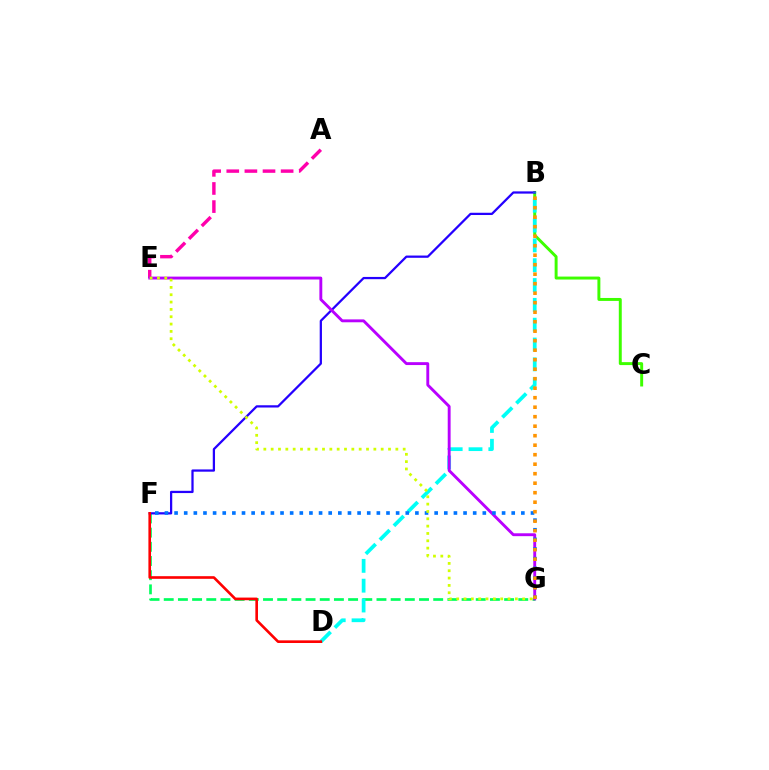{('A', 'E'): [{'color': '#ff00ac', 'line_style': 'dashed', 'thickness': 2.46}], ('F', 'G'): [{'color': '#00ff5c', 'line_style': 'dashed', 'thickness': 1.93}, {'color': '#0074ff', 'line_style': 'dotted', 'thickness': 2.62}], ('B', 'C'): [{'color': '#3dff00', 'line_style': 'solid', 'thickness': 2.13}], ('B', 'F'): [{'color': '#2500ff', 'line_style': 'solid', 'thickness': 1.62}], ('B', 'D'): [{'color': '#00fff6', 'line_style': 'dashed', 'thickness': 2.69}], ('E', 'G'): [{'color': '#b900ff', 'line_style': 'solid', 'thickness': 2.08}, {'color': '#d1ff00', 'line_style': 'dotted', 'thickness': 1.99}], ('D', 'F'): [{'color': '#ff0000', 'line_style': 'solid', 'thickness': 1.9}], ('B', 'G'): [{'color': '#ff9400', 'line_style': 'dotted', 'thickness': 2.58}]}